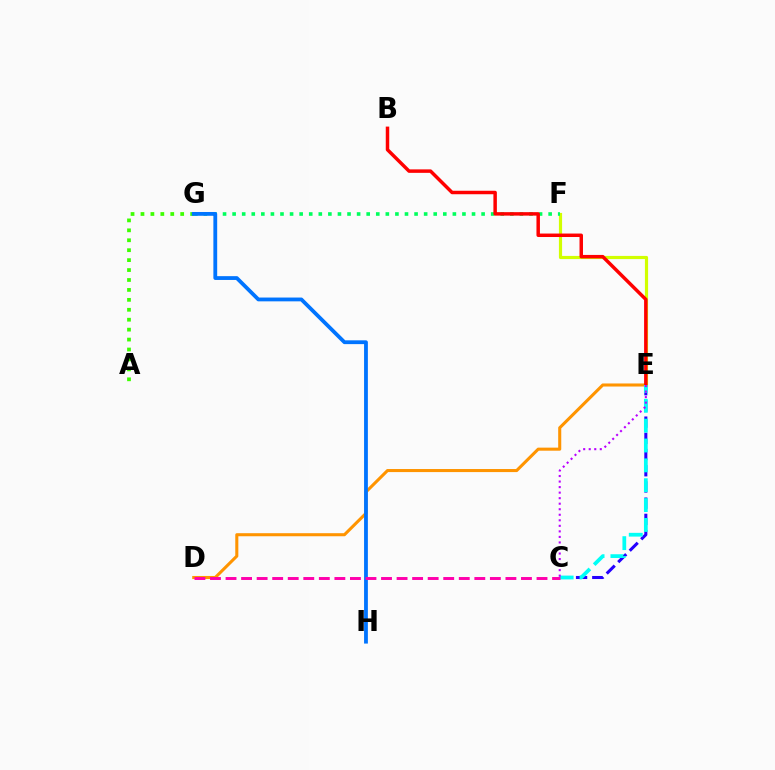{('C', 'E'): [{'color': '#2500ff', 'line_style': 'dashed', 'thickness': 2.2}, {'color': '#00fff6', 'line_style': 'dashed', 'thickness': 2.7}, {'color': '#b900ff', 'line_style': 'dotted', 'thickness': 1.5}], ('E', 'F'): [{'color': '#d1ff00', 'line_style': 'solid', 'thickness': 2.28}], ('F', 'G'): [{'color': '#00ff5c', 'line_style': 'dotted', 'thickness': 2.6}], ('D', 'E'): [{'color': '#ff9400', 'line_style': 'solid', 'thickness': 2.2}], ('A', 'G'): [{'color': '#3dff00', 'line_style': 'dotted', 'thickness': 2.7}], ('B', 'E'): [{'color': '#ff0000', 'line_style': 'solid', 'thickness': 2.5}], ('G', 'H'): [{'color': '#0074ff', 'line_style': 'solid', 'thickness': 2.74}], ('C', 'D'): [{'color': '#ff00ac', 'line_style': 'dashed', 'thickness': 2.11}]}